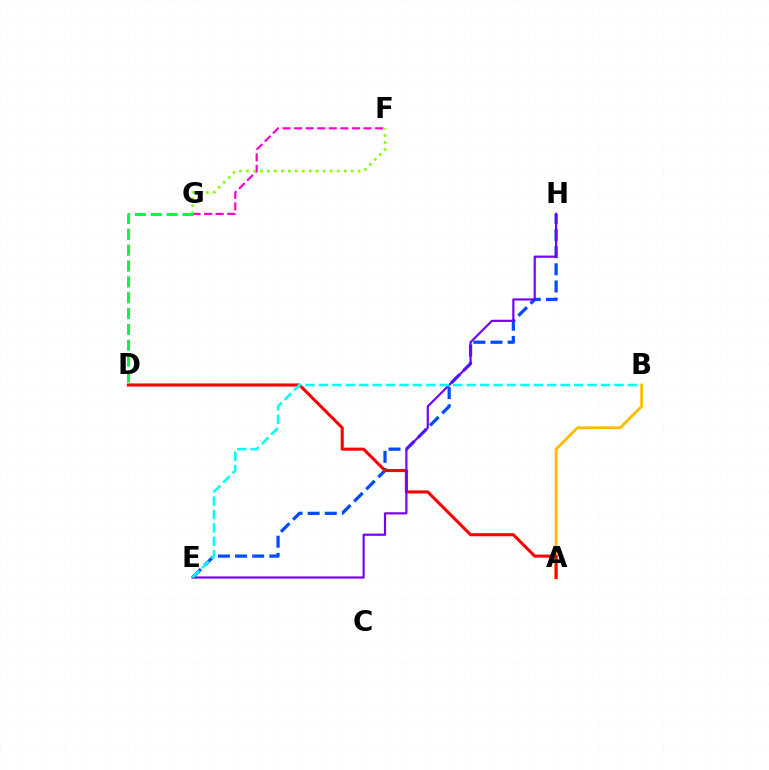{('F', 'G'): [{'color': '#ff00cf', 'line_style': 'dashed', 'thickness': 1.57}, {'color': '#84ff00', 'line_style': 'dotted', 'thickness': 1.9}], ('E', 'H'): [{'color': '#004bff', 'line_style': 'dashed', 'thickness': 2.33}, {'color': '#7200ff', 'line_style': 'solid', 'thickness': 1.57}], ('A', 'B'): [{'color': '#ffbd00', 'line_style': 'solid', 'thickness': 2.08}], ('A', 'D'): [{'color': '#ff0000', 'line_style': 'solid', 'thickness': 2.22}], ('B', 'E'): [{'color': '#00fff6', 'line_style': 'dashed', 'thickness': 1.82}], ('D', 'G'): [{'color': '#00ff39', 'line_style': 'dashed', 'thickness': 2.15}]}